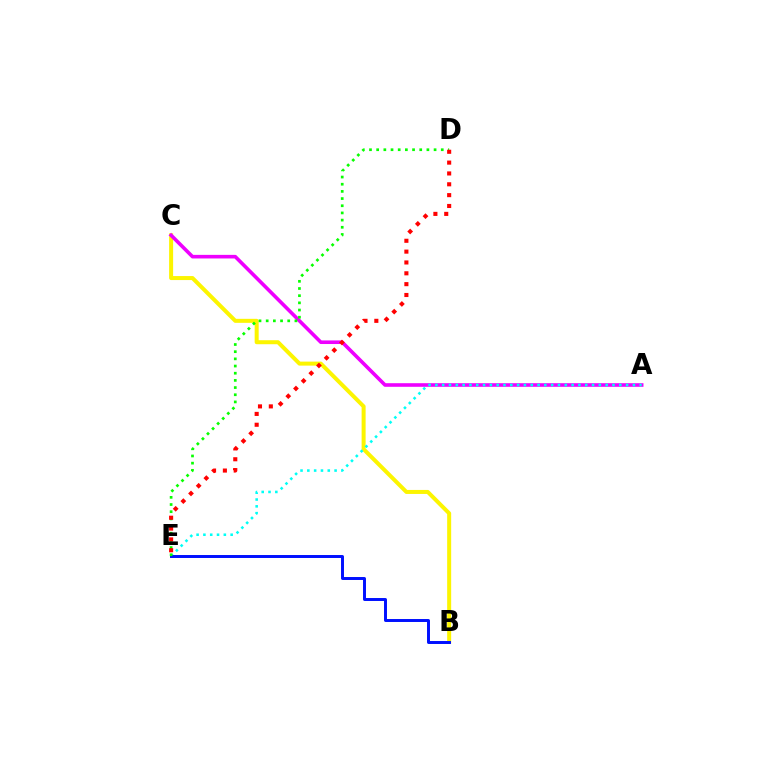{('B', 'C'): [{'color': '#fcf500', 'line_style': 'solid', 'thickness': 2.88}], ('A', 'C'): [{'color': '#ee00ff', 'line_style': 'solid', 'thickness': 2.59}], ('A', 'E'): [{'color': '#00fff6', 'line_style': 'dotted', 'thickness': 1.85}], ('B', 'E'): [{'color': '#0010ff', 'line_style': 'solid', 'thickness': 2.13}], ('D', 'E'): [{'color': '#08ff00', 'line_style': 'dotted', 'thickness': 1.95}, {'color': '#ff0000', 'line_style': 'dotted', 'thickness': 2.95}]}